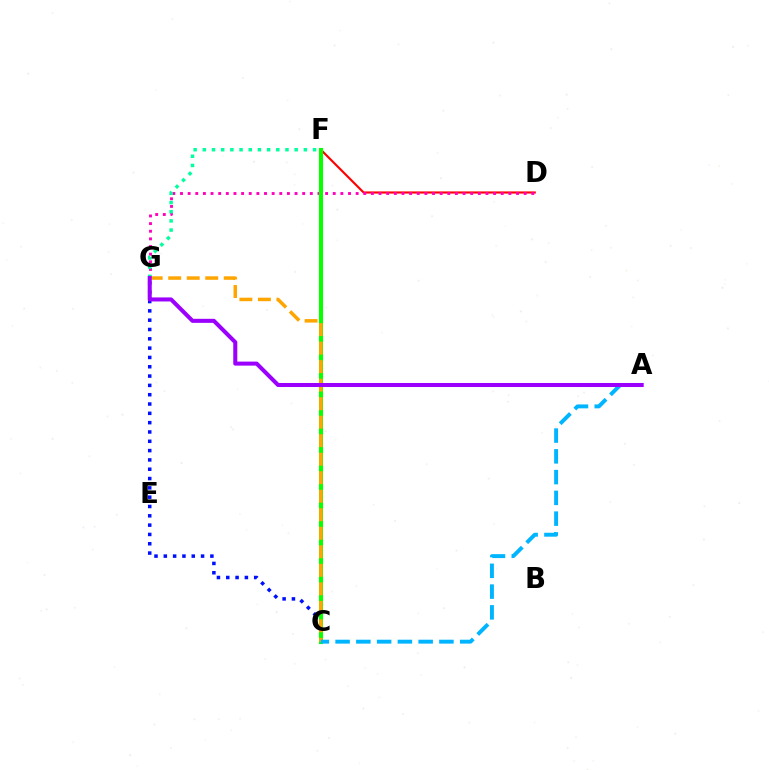{('D', 'F'): [{'color': '#ff0000', 'line_style': 'solid', 'thickness': 1.54}], ('D', 'G'): [{'color': '#ff00bd', 'line_style': 'dotted', 'thickness': 2.07}], ('C', 'G'): [{'color': '#0010ff', 'line_style': 'dotted', 'thickness': 2.53}, {'color': '#ffa500', 'line_style': 'dashed', 'thickness': 2.52}], ('C', 'F'): [{'color': '#b3ff00', 'line_style': 'dotted', 'thickness': 1.7}, {'color': '#08ff00', 'line_style': 'solid', 'thickness': 2.96}], ('F', 'G'): [{'color': '#00ff9d', 'line_style': 'dotted', 'thickness': 2.5}], ('A', 'C'): [{'color': '#00b5ff', 'line_style': 'dashed', 'thickness': 2.82}], ('A', 'G'): [{'color': '#9b00ff', 'line_style': 'solid', 'thickness': 2.91}]}